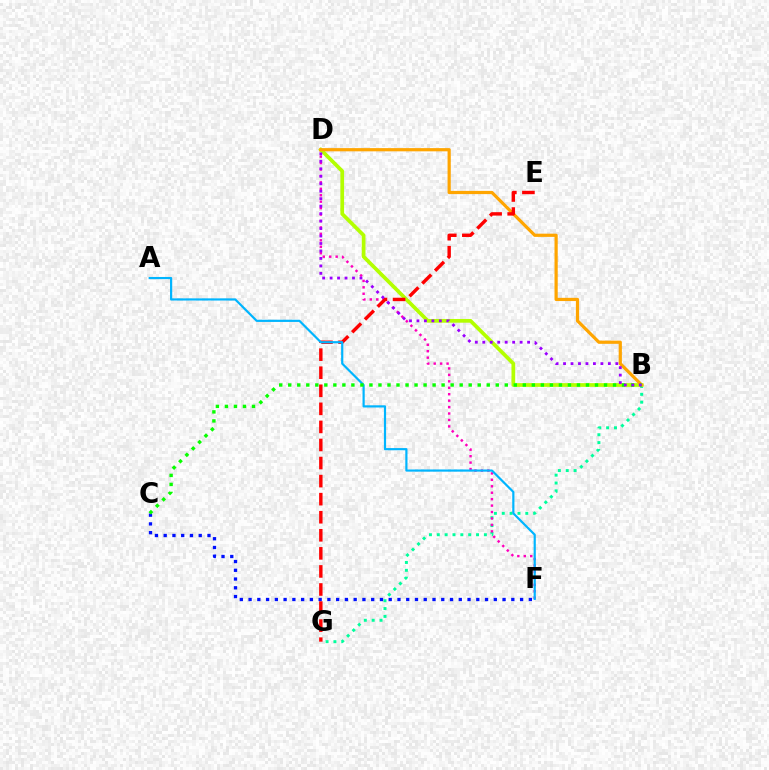{('B', 'G'): [{'color': '#00ff9d', 'line_style': 'dotted', 'thickness': 2.13}], ('D', 'F'): [{'color': '#ff00bd', 'line_style': 'dotted', 'thickness': 1.75}], ('B', 'D'): [{'color': '#b3ff00', 'line_style': 'solid', 'thickness': 2.68}, {'color': '#ffa500', 'line_style': 'solid', 'thickness': 2.31}, {'color': '#9b00ff', 'line_style': 'dotted', 'thickness': 2.03}], ('E', 'G'): [{'color': '#ff0000', 'line_style': 'dashed', 'thickness': 2.45}], ('A', 'F'): [{'color': '#00b5ff', 'line_style': 'solid', 'thickness': 1.58}], ('C', 'F'): [{'color': '#0010ff', 'line_style': 'dotted', 'thickness': 2.38}], ('B', 'C'): [{'color': '#08ff00', 'line_style': 'dotted', 'thickness': 2.45}]}